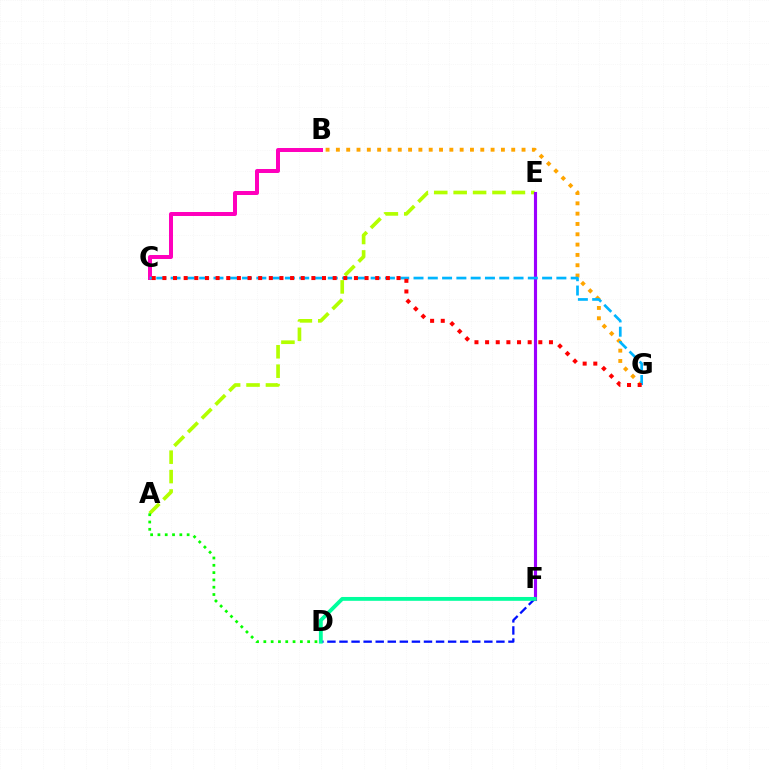{('B', 'C'): [{'color': '#ff00bd', 'line_style': 'solid', 'thickness': 2.87}], ('A', 'E'): [{'color': '#b3ff00', 'line_style': 'dashed', 'thickness': 2.64}], ('E', 'F'): [{'color': '#9b00ff', 'line_style': 'solid', 'thickness': 2.25}], ('A', 'D'): [{'color': '#08ff00', 'line_style': 'dotted', 'thickness': 1.98}], ('B', 'G'): [{'color': '#ffa500', 'line_style': 'dotted', 'thickness': 2.8}], ('C', 'G'): [{'color': '#00b5ff', 'line_style': 'dashed', 'thickness': 1.94}, {'color': '#ff0000', 'line_style': 'dotted', 'thickness': 2.89}], ('D', 'F'): [{'color': '#0010ff', 'line_style': 'dashed', 'thickness': 1.64}, {'color': '#00ff9d', 'line_style': 'solid', 'thickness': 2.77}]}